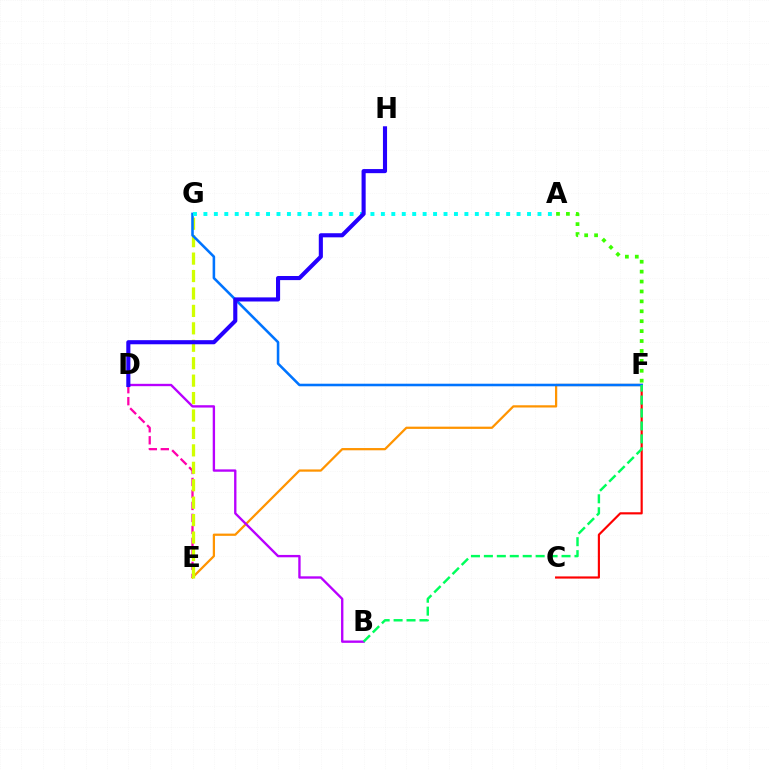{('D', 'E'): [{'color': '#ff00ac', 'line_style': 'dashed', 'thickness': 1.63}], ('E', 'F'): [{'color': '#ff9400', 'line_style': 'solid', 'thickness': 1.62}], ('E', 'G'): [{'color': '#d1ff00', 'line_style': 'dashed', 'thickness': 2.37}], ('C', 'F'): [{'color': '#ff0000', 'line_style': 'solid', 'thickness': 1.56}], ('B', 'D'): [{'color': '#b900ff', 'line_style': 'solid', 'thickness': 1.69}], ('A', 'F'): [{'color': '#3dff00', 'line_style': 'dotted', 'thickness': 2.69}], ('F', 'G'): [{'color': '#0074ff', 'line_style': 'solid', 'thickness': 1.84}], ('A', 'G'): [{'color': '#00fff6', 'line_style': 'dotted', 'thickness': 2.84}], ('B', 'F'): [{'color': '#00ff5c', 'line_style': 'dashed', 'thickness': 1.76}], ('D', 'H'): [{'color': '#2500ff', 'line_style': 'solid', 'thickness': 2.96}]}